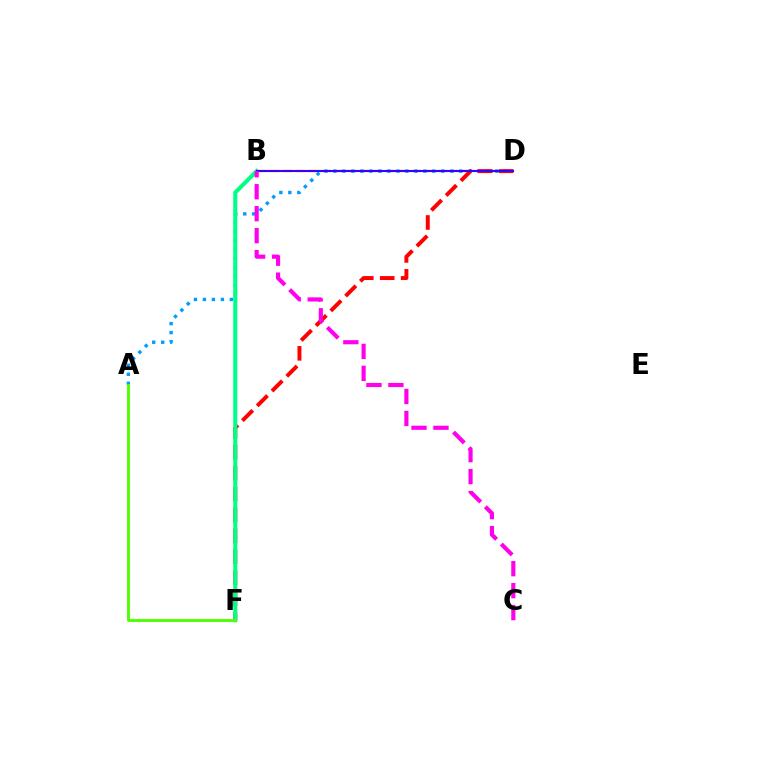{('B', 'D'): [{'color': '#ffd500', 'line_style': 'dashed', 'thickness': 1.75}, {'color': '#3700ff', 'line_style': 'solid', 'thickness': 1.52}], ('A', 'D'): [{'color': '#009eff', 'line_style': 'dotted', 'thickness': 2.44}], ('D', 'F'): [{'color': '#ff0000', 'line_style': 'dashed', 'thickness': 2.84}], ('B', 'F'): [{'color': '#00ff86', 'line_style': 'solid', 'thickness': 2.92}], ('A', 'F'): [{'color': '#4fff00', 'line_style': 'solid', 'thickness': 2.1}], ('B', 'C'): [{'color': '#ff00ed', 'line_style': 'dashed', 'thickness': 2.98}]}